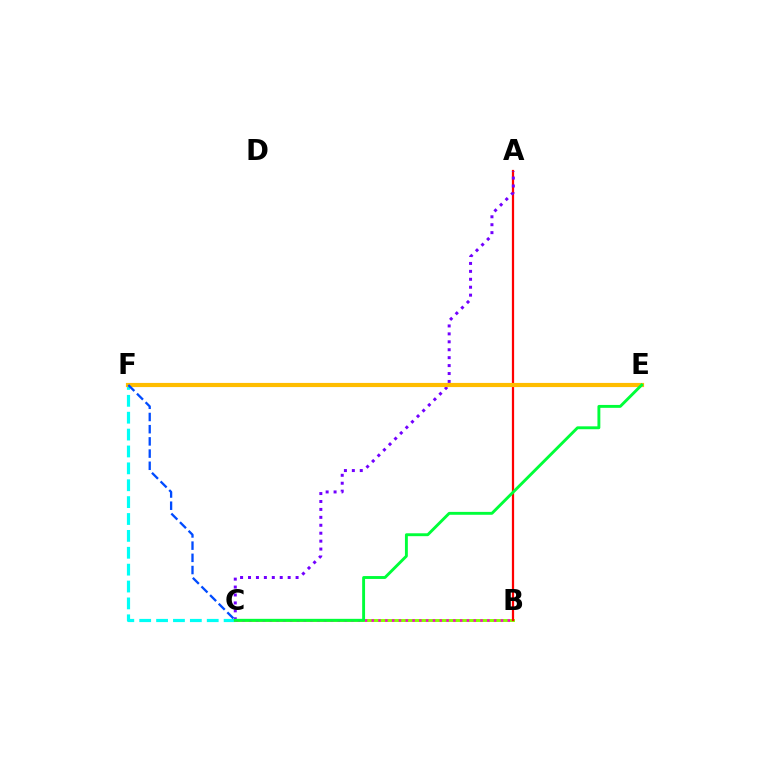{('C', 'F'): [{'color': '#00fff6', 'line_style': 'dashed', 'thickness': 2.29}, {'color': '#004bff', 'line_style': 'dashed', 'thickness': 1.66}], ('B', 'C'): [{'color': '#84ff00', 'line_style': 'solid', 'thickness': 2.11}, {'color': '#ff00cf', 'line_style': 'dotted', 'thickness': 1.85}], ('A', 'B'): [{'color': '#ff0000', 'line_style': 'solid', 'thickness': 1.61}], ('A', 'C'): [{'color': '#7200ff', 'line_style': 'dotted', 'thickness': 2.15}], ('E', 'F'): [{'color': '#ffbd00', 'line_style': 'solid', 'thickness': 2.99}], ('C', 'E'): [{'color': '#00ff39', 'line_style': 'solid', 'thickness': 2.08}]}